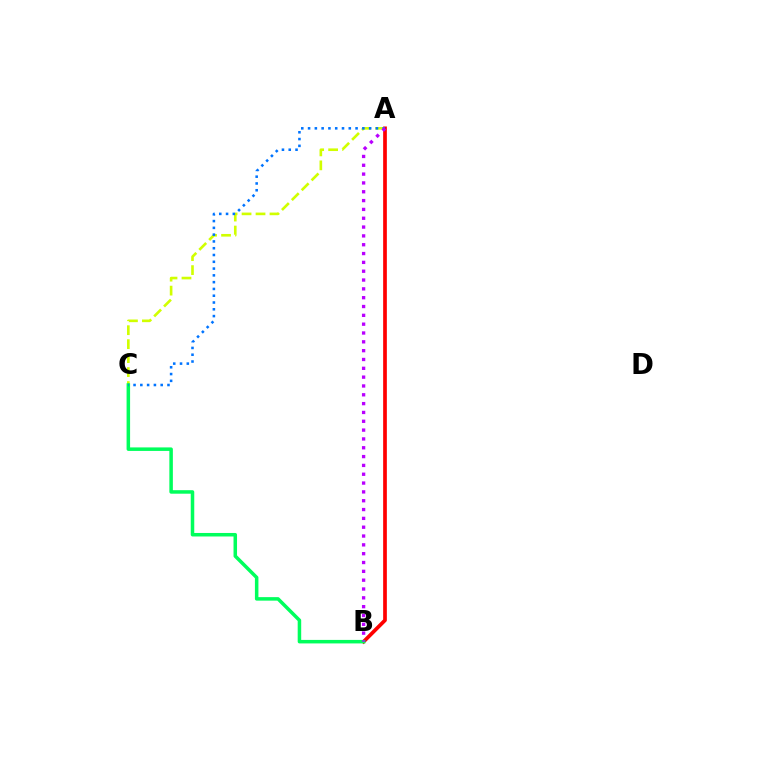{('A', 'B'): [{'color': '#ff0000', 'line_style': 'solid', 'thickness': 2.66}, {'color': '#b900ff', 'line_style': 'dotted', 'thickness': 2.4}], ('A', 'C'): [{'color': '#d1ff00', 'line_style': 'dashed', 'thickness': 1.9}, {'color': '#0074ff', 'line_style': 'dotted', 'thickness': 1.84}], ('B', 'C'): [{'color': '#00ff5c', 'line_style': 'solid', 'thickness': 2.53}]}